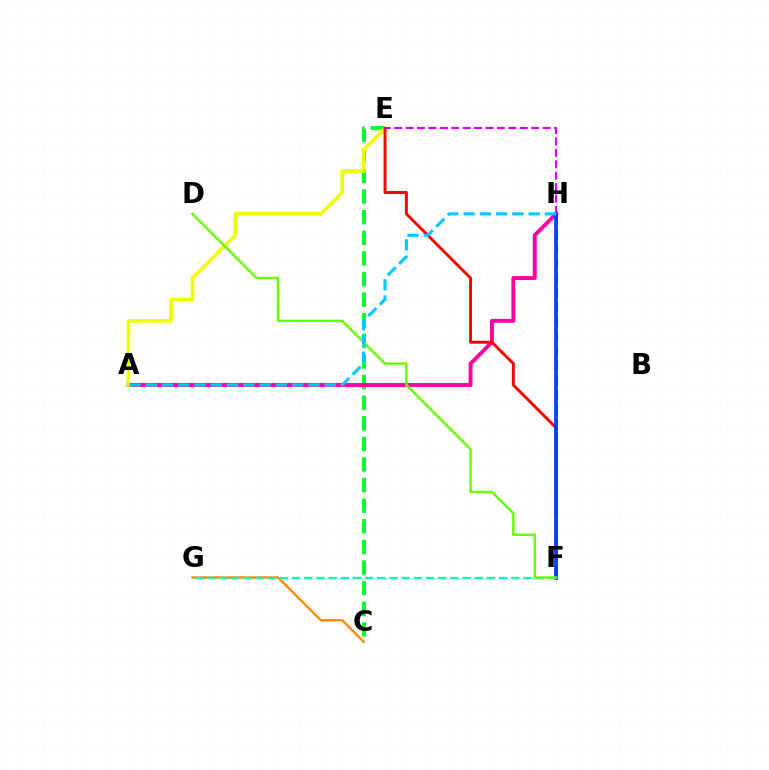{('C', 'E'): [{'color': '#00ff27', 'line_style': 'dashed', 'thickness': 2.8}], ('A', 'H'): [{'color': '#ff00a0', 'line_style': 'solid', 'thickness': 2.81}, {'color': '#00c7ff', 'line_style': 'dashed', 'thickness': 2.21}], ('F', 'H'): [{'color': '#4f00ff', 'line_style': 'dashed', 'thickness': 1.98}, {'color': '#003fff', 'line_style': 'solid', 'thickness': 2.64}], ('A', 'E'): [{'color': '#eeff00', 'line_style': 'solid', 'thickness': 2.63}], ('C', 'G'): [{'color': '#ff8800', 'line_style': 'solid', 'thickness': 1.72}], ('E', 'F'): [{'color': '#ff0000', 'line_style': 'solid', 'thickness': 2.11}], ('F', 'G'): [{'color': '#00ffaf', 'line_style': 'dashed', 'thickness': 1.65}], ('D', 'F'): [{'color': '#66ff00', 'line_style': 'solid', 'thickness': 1.73}], ('E', 'H'): [{'color': '#d600ff', 'line_style': 'dashed', 'thickness': 1.55}]}